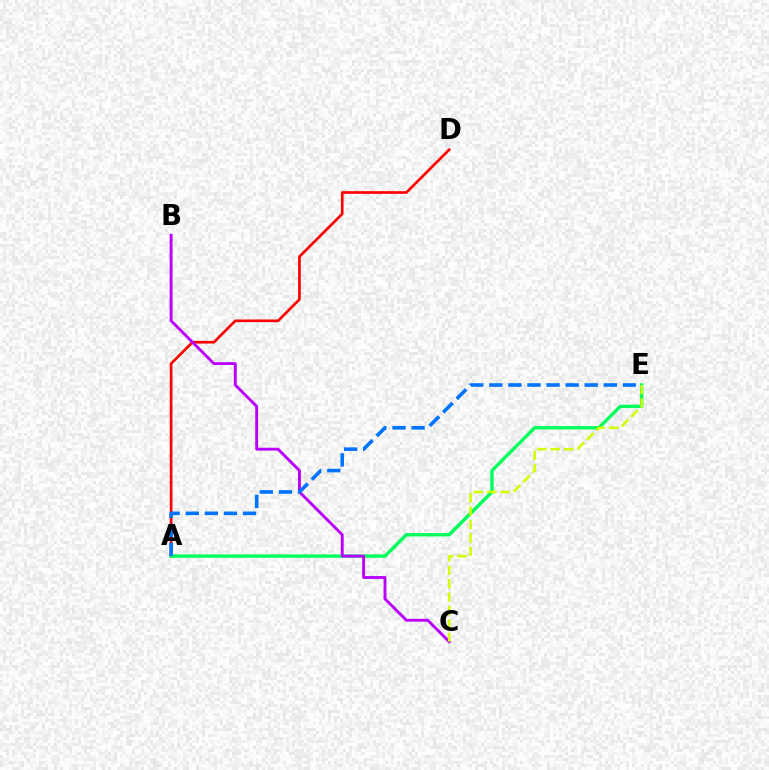{('A', 'D'): [{'color': '#ff0000', 'line_style': 'solid', 'thickness': 1.93}], ('A', 'E'): [{'color': '#00ff5c', 'line_style': 'solid', 'thickness': 2.45}, {'color': '#0074ff', 'line_style': 'dashed', 'thickness': 2.59}], ('B', 'C'): [{'color': '#b900ff', 'line_style': 'solid', 'thickness': 2.07}], ('C', 'E'): [{'color': '#d1ff00', 'line_style': 'dashed', 'thickness': 1.82}]}